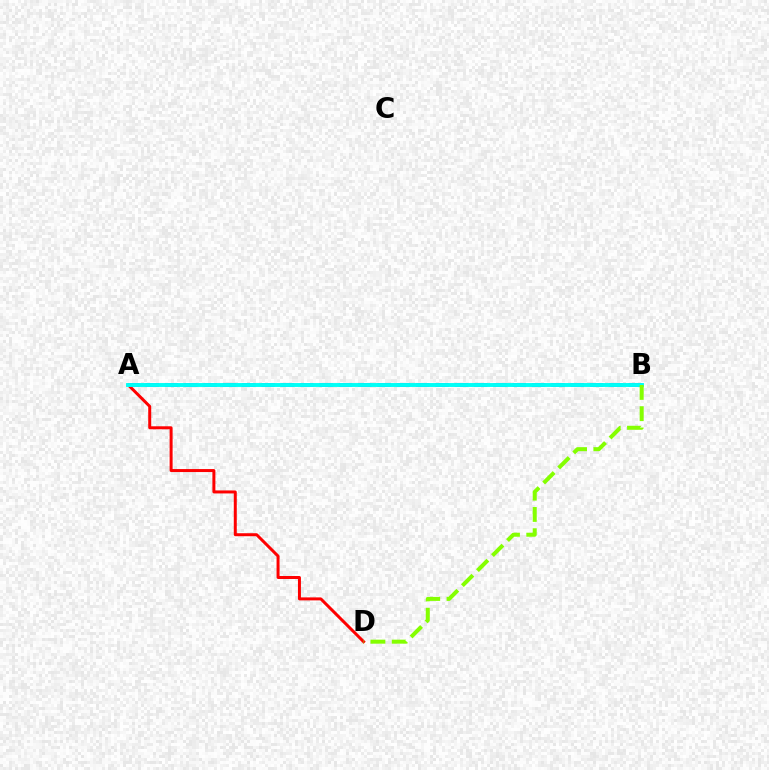{('A', 'B'): [{'color': '#7200ff', 'line_style': 'dashed', 'thickness': 2.62}, {'color': '#00fff6', 'line_style': 'solid', 'thickness': 2.81}], ('A', 'D'): [{'color': '#ff0000', 'line_style': 'solid', 'thickness': 2.15}], ('B', 'D'): [{'color': '#84ff00', 'line_style': 'dashed', 'thickness': 2.89}]}